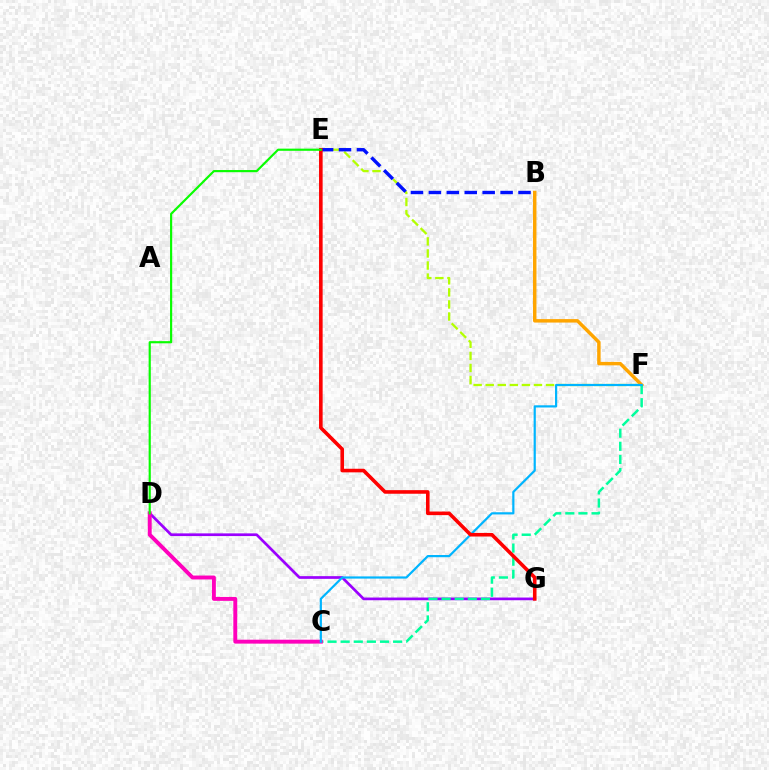{('D', 'G'): [{'color': '#9b00ff', 'line_style': 'solid', 'thickness': 1.95}], ('B', 'F'): [{'color': '#ffa500', 'line_style': 'solid', 'thickness': 2.49}], ('E', 'F'): [{'color': '#b3ff00', 'line_style': 'dashed', 'thickness': 1.64}], ('C', 'F'): [{'color': '#00ff9d', 'line_style': 'dashed', 'thickness': 1.78}, {'color': '#00b5ff', 'line_style': 'solid', 'thickness': 1.58}], ('C', 'D'): [{'color': '#ff00bd', 'line_style': 'solid', 'thickness': 2.81}], ('B', 'E'): [{'color': '#0010ff', 'line_style': 'dashed', 'thickness': 2.44}], ('E', 'G'): [{'color': '#ff0000', 'line_style': 'solid', 'thickness': 2.59}], ('D', 'E'): [{'color': '#08ff00', 'line_style': 'solid', 'thickness': 1.56}]}